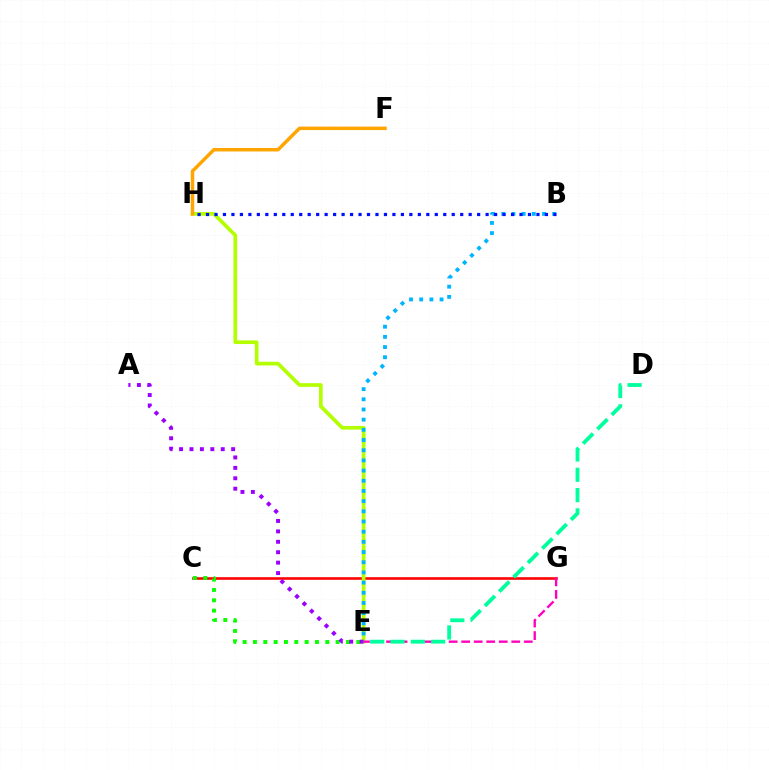{('C', 'G'): [{'color': '#ff0000', 'line_style': 'solid', 'thickness': 1.86}], ('E', 'H'): [{'color': '#b3ff00', 'line_style': 'solid', 'thickness': 2.65}], ('E', 'G'): [{'color': '#ff00bd', 'line_style': 'dashed', 'thickness': 1.7}], ('D', 'E'): [{'color': '#00ff9d', 'line_style': 'dashed', 'thickness': 2.76}], ('F', 'H'): [{'color': '#ffa500', 'line_style': 'solid', 'thickness': 2.5}], ('B', 'E'): [{'color': '#00b5ff', 'line_style': 'dotted', 'thickness': 2.77}], ('C', 'E'): [{'color': '#08ff00', 'line_style': 'dotted', 'thickness': 2.81}], ('A', 'E'): [{'color': '#9b00ff', 'line_style': 'dotted', 'thickness': 2.83}], ('B', 'H'): [{'color': '#0010ff', 'line_style': 'dotted', 'thickness': 2.3}]}